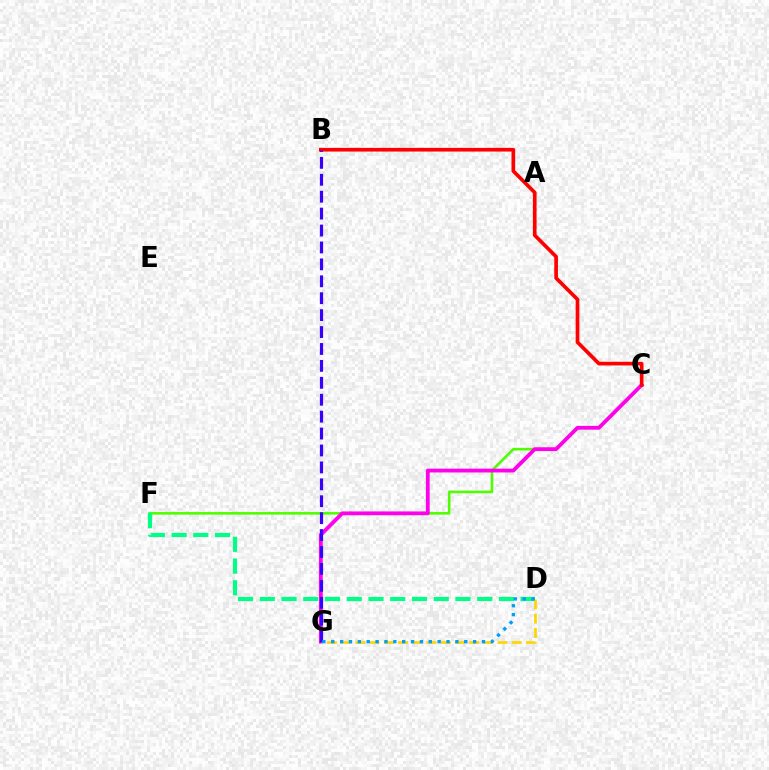{('C', 'F'): [{'color': '#4fff00', 'line_style': 'solid', 'thickness': 1.86}], ('D', 'F'): [{'color': '#00ff86', 'line_style': 'dashed', 'thickness': 2.95}], ('C', 'G'): [{'color': '#ff00ed', 'line_style': 'solid', 'thickness': 2.74}], ('B', 'C'): [{'color': '#ff0000', 'line_style': 'solid', 'thickness': 2.64}], ('D', 'G'): [{'color': '#ffd500', 'line_style': 'dashed', 'thickness': 1.93}, {'color': '#009eff', 'line_style': 'dotted', 'thickness': 2.41}], ('B', 'G'): [{'color': '#3700ff', 'line_style': 'dashed', 'thickness': 2.3}]}